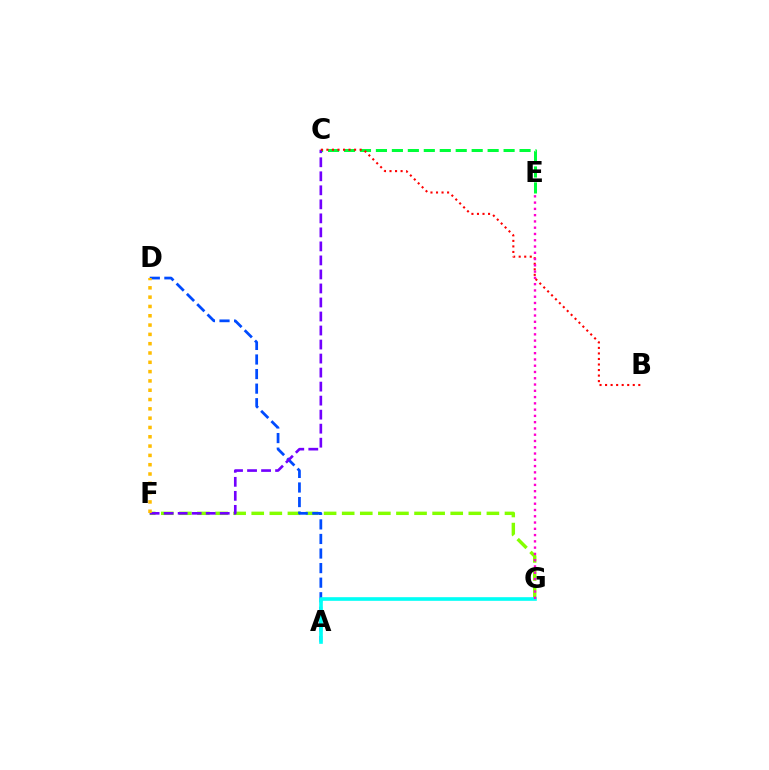{('F', 'G'): [{'color': '#84ff00', 'line_style': 'dashed', 'thickness': 2.46}], ('A', 'D'): [{'color': '#004bff', 'line_style': 'dashed', 'thickness': 1.98}], ('C', 'E'): [{'color': '#00ff39', 'line_style': 'dashed', 'thickness': 2.17}], ('A', 'G'): [{'color': '#00fff6', 'line_style': 'solid', 'thickness': 2.62}], ('C', 'F'): [{'color': '#7200ff', 'line_style': 'dashed', 'thickness': 1.9}], ('D', 'F'): [{'color': '#ffbd00', 'line_style': 'dotted', 'thickness': 2.53}], ('B', 'C'): [{'color': '#ff0000', 'line_style': 'dotted', 'thickness': 1.5}], ('E', 'G'): [{'color': '#ff00cf', 'line_style': 'dotted', 'thickness': 1.7}]}